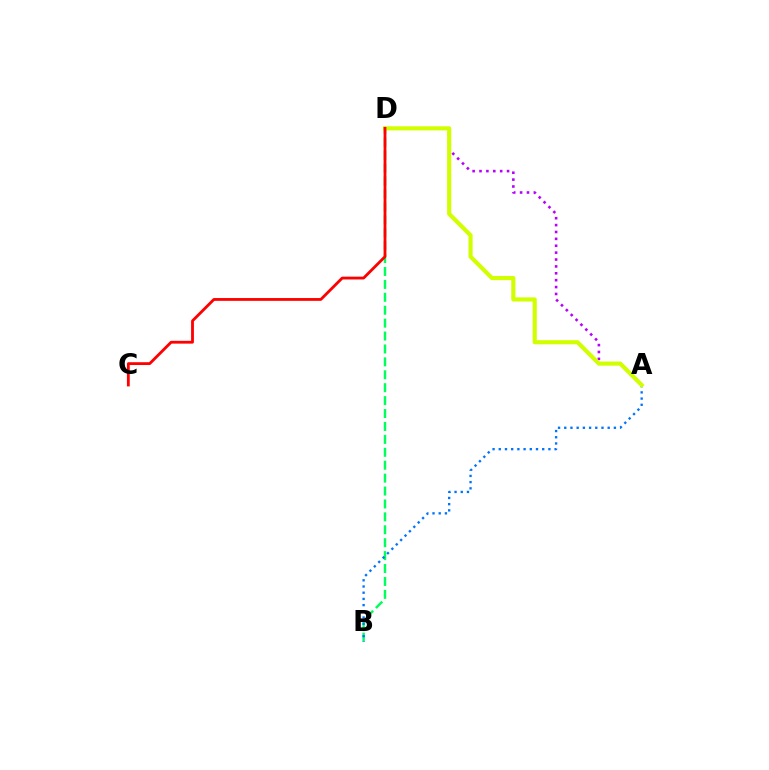{('A', 'D'): [{'color': '#b900ff', 'line_style': 'dotted', 'thickness': 1.87}, {'color': '#d1ff00', 'line_style': 'solid', 'thickness': 2.98}], ('B', 'D'): [{'color': '#00ff5c', 'line_style': 'dashed', 'thickness': 1.75}], ('A', 'B'): [{'color': '#0074ff', 'line_style': 'dotted', 'thickness': 1.69}], ('C', 'D'): [{'color': '#ff0000', 'line_style': 'solid', 'thickness': 2.02}]}